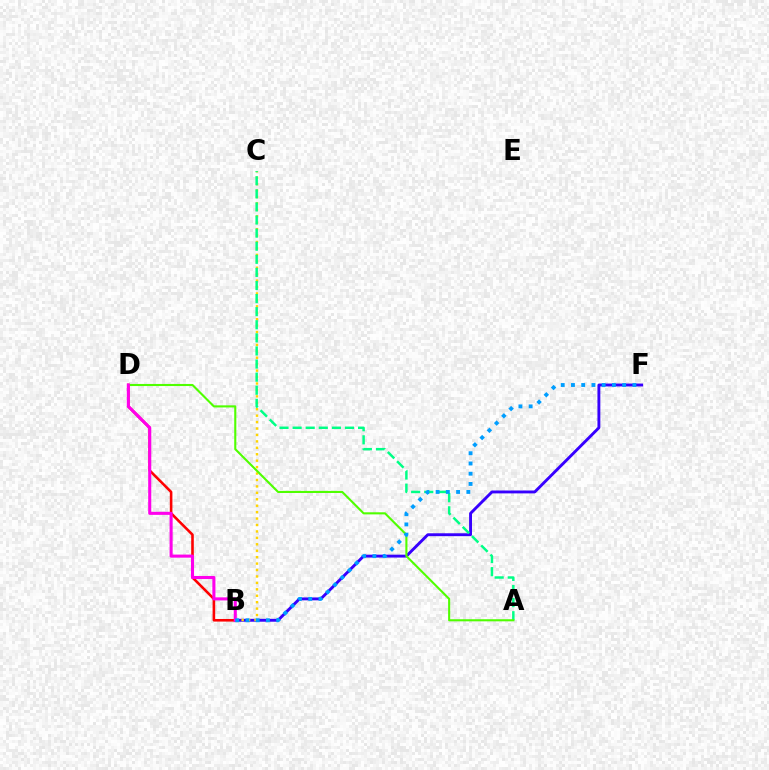{('B', 'F'): [{'color': '#3700ff', 'line_style': 'solid', 'thickness': 2.08}, {'color': '#009eff', 'line_style': 'dotted', 'thickness': 2.78}], ('B', 'D'): [{'color': '#ff0000', 'line_style': 'solid', 'thickness': 1.87}, {'color': '#ff00ed', 'line_style': 'solid', 'thickness': 2.21}], ('B', 'C'): [{'color': '#ffd500', 'line_style': 'dotted', 'thickness': 1.75}], ('A', 'C'): [{'color': '#00ff86', 'line_style': 'dashed', 'thickness': 1.78}], ('A', 'D'): [{'color': '#4fff00', 'line_style': 'solid', 'thickness': 1.51}]}